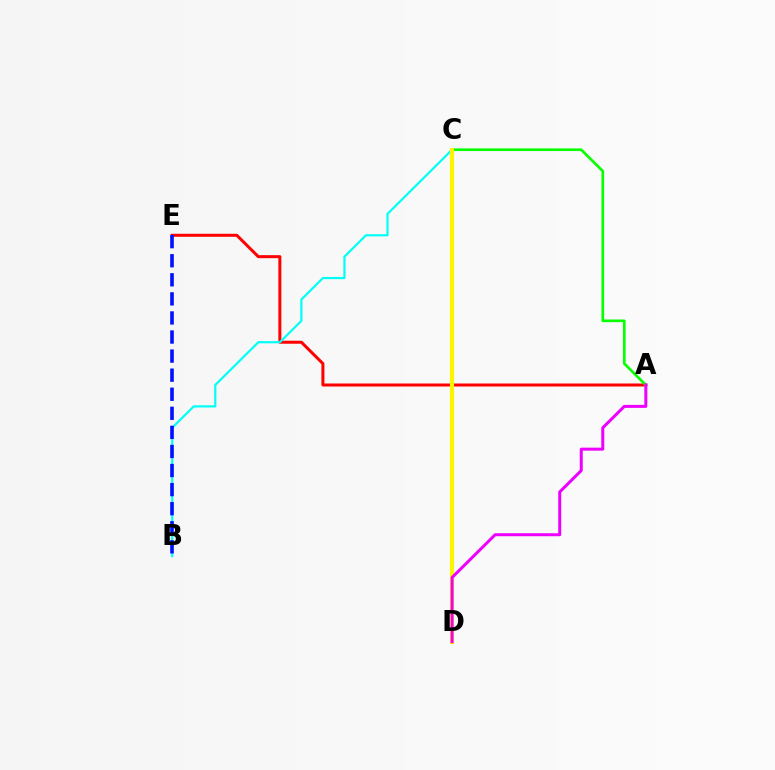{('A', 'E'): [{'color': '#ff0000', 'line_style': 'solid', 'thickness': 2.17}], ('A', 'C'): [{'color': '#08ff00', 'line_style': 'solid', 'thickness': 1.92}], ('B', 'C'): [{'color': '#00fff6', 'line_style': 'solid', 'thickness': 1.58}], ('B', 'E'): [{'color': '#0010ff', 'line_style': 'dashed', 'thickness': 2.59}], ('C', 'D'): [{'color': '#fcf500', 'line_style': 'solid', 'thickness': 2.98}], ('A', 'D'): [{'color': '#ee00ff', 'line_style': 'solid', 'thickness': 2.16}]}